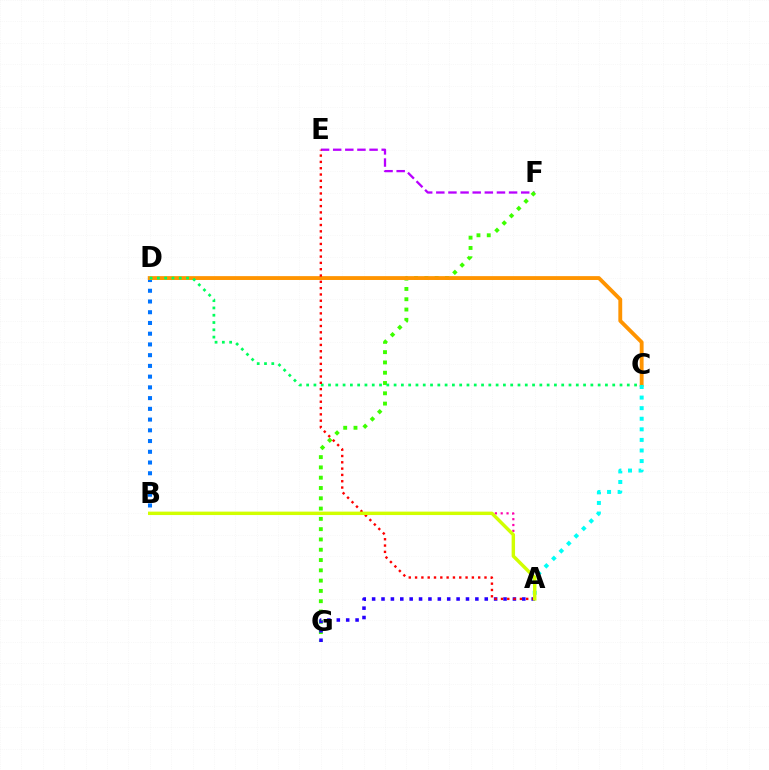{('E', 'F'): [{'color': '#b900ff', 'line_style': 'dashed', 'thickness': 1.65}], ('F', 'G'): [{'color': '#3dff00', 'line_style': 'dotted', 'thickness': 2.8}], ('B', 'D'): [{'color': '#0074ff', 'line_style': 'dotted', 'thickness': 2.92}], ('C', 'D'): [{'color': '#ff9400', 'line_style': 'solid', 'thickness': 2.77}, {'color': '#00ff5c', 'line_style': 'dotted', 'thickness': 1.98}], ('A', 'C'): [{'color': '#00fff6', 'line_style': 'dotted', 'thickness': 2.88}], ('A', 'B'): [{'color': '#ff00ac', 'line_style': 'dotted', 'thickness': 1.58}, {'color': '#d1ff00', 'line_style': 'solid', 'thickness': 2.46}], ('A', 'G'): [{'color': '#2500ff', 'line_style': 'dotted', 'thickness': 2.55}], ('A', 'E'): [{'color': '#ff0000', 'line_style': 'dotted', 'thickness': 1.71}]}